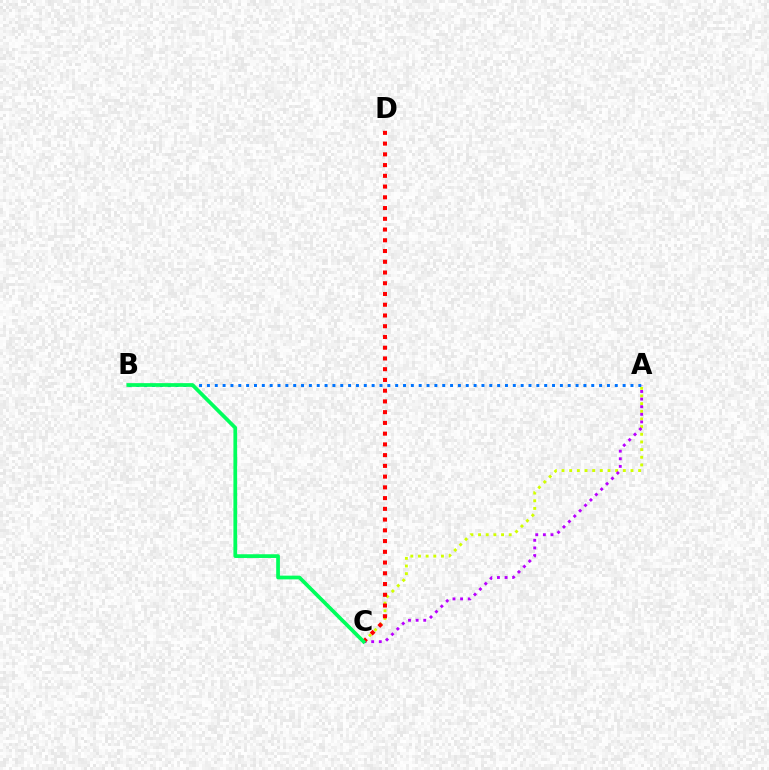{('A', 'C'): [{'color': '#d1ff00', 'line_style': 'dotted', 'thickness': 2.08}, {'color': '#b900ff', 'line_style': 'dotted', 'thickness': 2.07}], ('C', 'D'): [{'color': '#ff0000', 'line_style': 'dotted', 'thickness': 2.92}], ('A', 'B'): [{'color': '#0074ff', 'line_style': 'dotted', 'thickness': 2.13}], ('B', 'C'): [{'color': '#00ff5c', 'line_style': 'solid', 'thickness': 2.68}]}